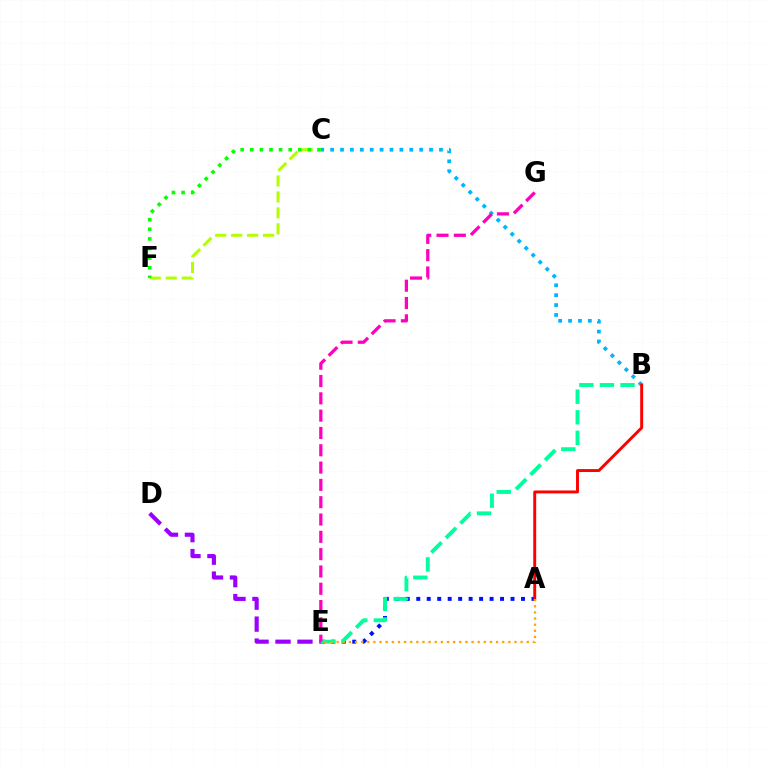{('D', 'E'): [{'color': '#9b00ff', 'line_style': 'dashed', 'thickness': 2.98}], ('B', 'C'): [{'color': '#00b5ff', 'line_style': 'dotted', 'thickness': 2.69}], ('A', 'E'): [{'color': '#0010ff', 'line_style': 'dotted', 'thickness': 2.85}, {'color': '#ffa500', 'line_style': 'dotted', 'thickness': 1.67}], ('C', 'F'): [{'color': '#b3ff00', 'line_style': 'dashed', 'thickness': 2.17}, {'color': '#08ff00', 'line_style': 'dotted', 'thickness': 2.61}], ('B', 'E'): [{'color': '#00ff9d', 'line_style': 'dashed', 'thickness': 2.79}], ('A', 'B'): [{'color': '#ff0000', 'line_style': 'solid', 'thickness': 2.12}], ('E', 'G'): [{'color': '#ff00bd', 'line_style': 'dashed', 'thickness': 2.35}]}